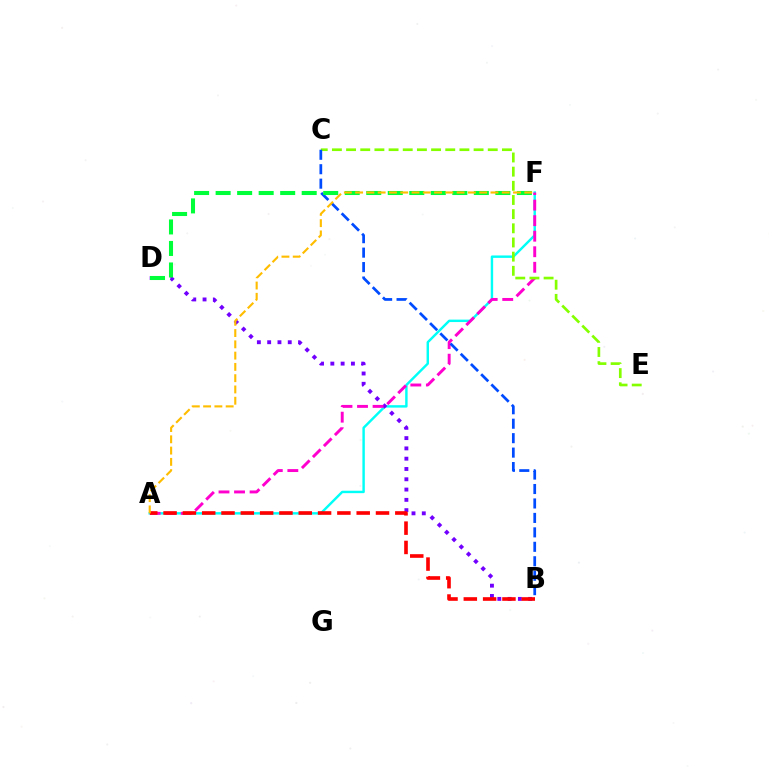{('A', 'F'): [{'color': '#00fff6', 'line_style': 'solid', 'thickness': 1.75}, {'color': '#ff00cf', 'line_style': 'dashed', 'thickness': 2.11}, {'color': '#ffbd00', 'line_style': 'dashed', 'thickness': 1.53}], ('B', 'D'): [{'color': '#7200ff', 'line_style': 'dotted', 'thickness': 2.8}], ('A', 'B'): [{'color': '#ff0000', 'line_style': 'dashed', 'thickness': 2.62}], ('C', 'E'): [{'color': '#84ff00', 'line_style': 'dashed', 'thickness': 1.92}], ('B', 'C'): [{'color': '#004bff', 'line_style': 'dashed', 'thickness': 1.96}], ('D', 'F'): [{'color': '#00ff39', 'line_style': 'dashed', 'thickness': 2.92}]}